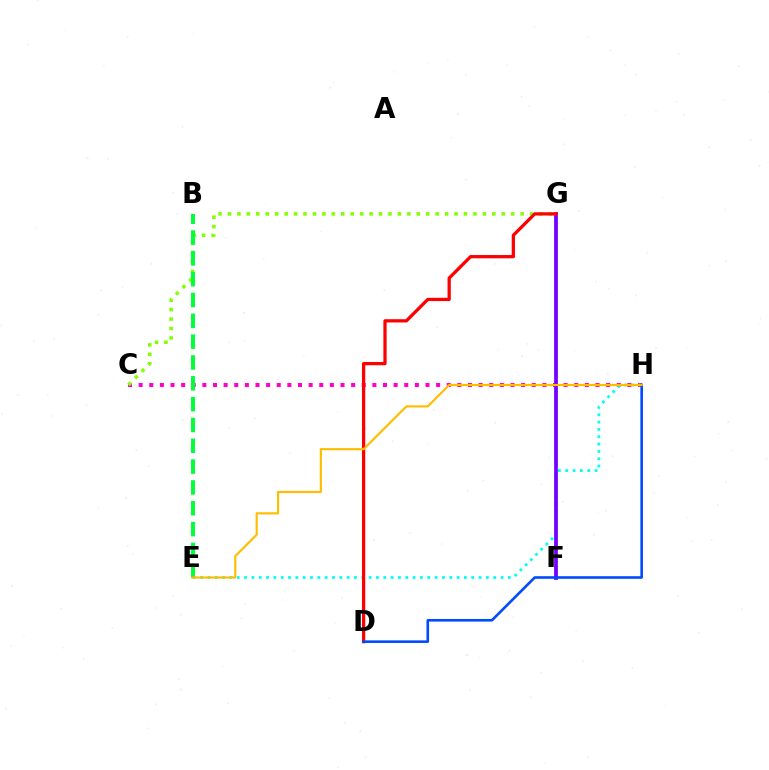{('C', 'H'): [{'color': '#ff00cf', 'line_style': 'dotted', 'thickness': 2.89}], ('E', 'H'): [{'color': '#00fff6', 'line_style': 'dotted', 'thickness': 1.99}, {'color': '#ffbd00', 'line_style': 'solid', 'thickness': 1.55}], ('C', 'G'): [{'color': '#84ff00', 'line_style': 'dotted', 'thickness': 2.56}], ('F', 'G'): [{'color': '#7200ff', 'line_style': 'solid', 'thickness': 2.69}], ('B', 'E'): [{'color': '#00ff39', 'line_style': 'dashed', 'thickness': 2.83}], ('D', 'G'): [{'color': '#ff0000', 'line_style': 'solid', 'thickness': 2.35}], ('D', 'H'): [{'color': '#004bff', 'line_style': 'solid', 'thickness': 1.88}]}